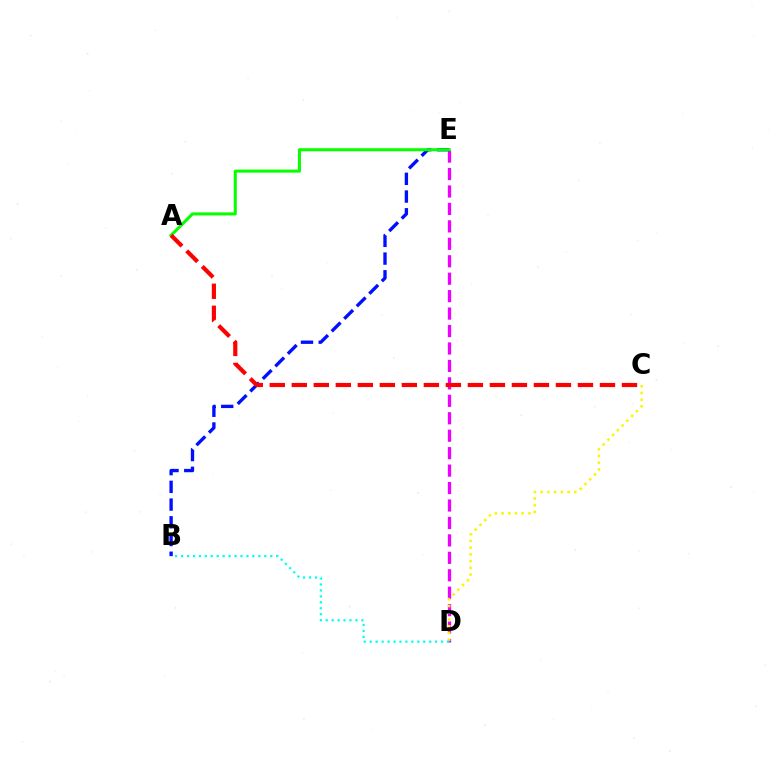{('D', 'E'): [{'color': '#ee00ff', 'line_style': 'dashed', 'thickness': 2.37}], ('B', 'E'): [{'color': '#0010ff', 'line_style': 'dashed', 'thickness': 2.41}], ('A', 'E'): [{'color': '#08ff00', 'line_style': 'solid', 'thickness': 2.2}], ('C', 'D'): [{'color': '#fcf500', 'line_style': 'dotted', 'thickness': 1.83}], ('A', 'C'): [{'color': '#ff0000', 'line_style': 'dashed', 'thickness': 2.99}], ('B', 'D'): [{'color': '#00fff6', 'line_style': 'dotted', 'thickness': 1.62}]}